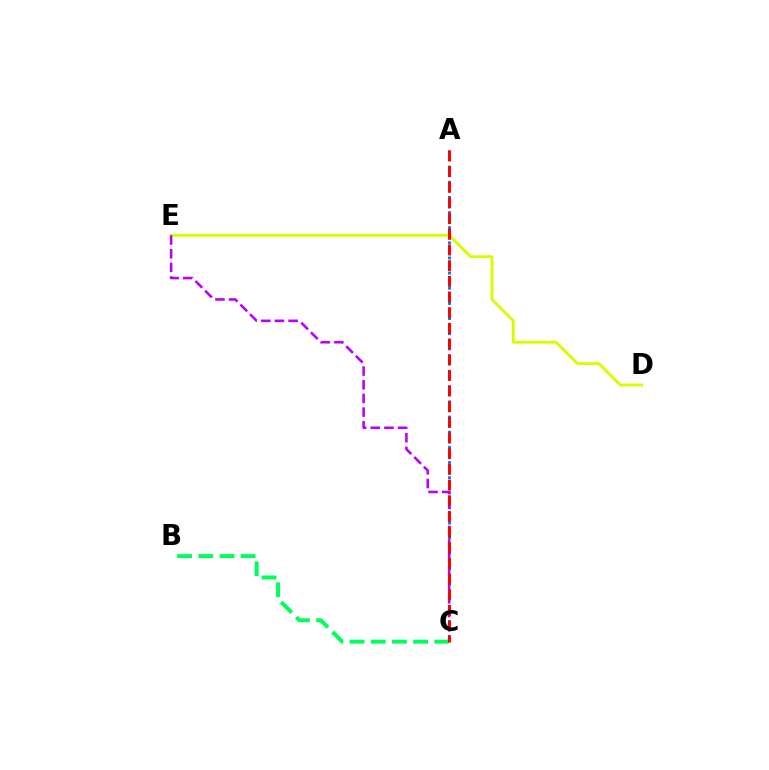{('B', 'C'): [{'color': '#00ff5c', 'line_style': 'dashed', 'thickness': 2.88}], ('D', 'E'): [{'color': '#d1ff00', 'line_style': 'solid', 'thickness': 2.07}], ('A', 'C'): [{'color': '#0074ff', 'line_style': 'dotted', 'thickness': 2.06}, {'color': '#ff0000', 'line_style': 'dashed', 'thickness': 2.13}], ('C', 'E'): [{'color': '#b900ff', 'line_style': 'dashed', 'thickness': 1.86}]}